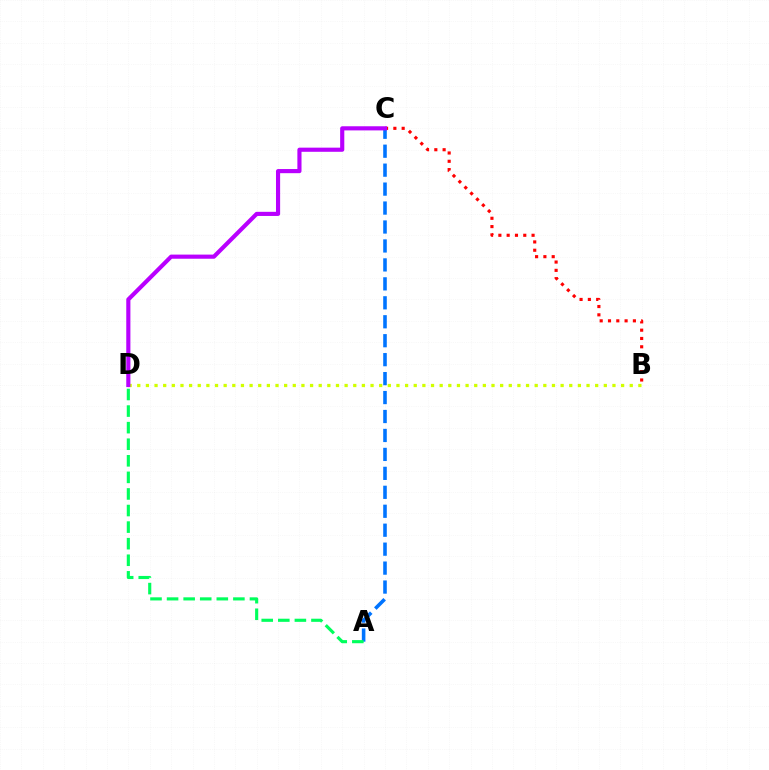{('B', 'D'): [{'color': '#d1ff00', 'line_style': 'dotted', 'thickness': 2.35}], ('B', 'C'): [{'color': '#ff0000', 'line_style': 'dotted', 'thickness': 2.26}], ('A', 'C'): [{'color': '#0074ff', 'line_style': 'dashed', 'thickness': 2.57}], ('A', 'D'): [{'color': '#00ff5c', 'line_style': 'dashed', 'thickness': 2.25}], ('C', 'D'): [{'color': '#b900ff', 'line_style': 'solid', 'thickness': 2.98}]}